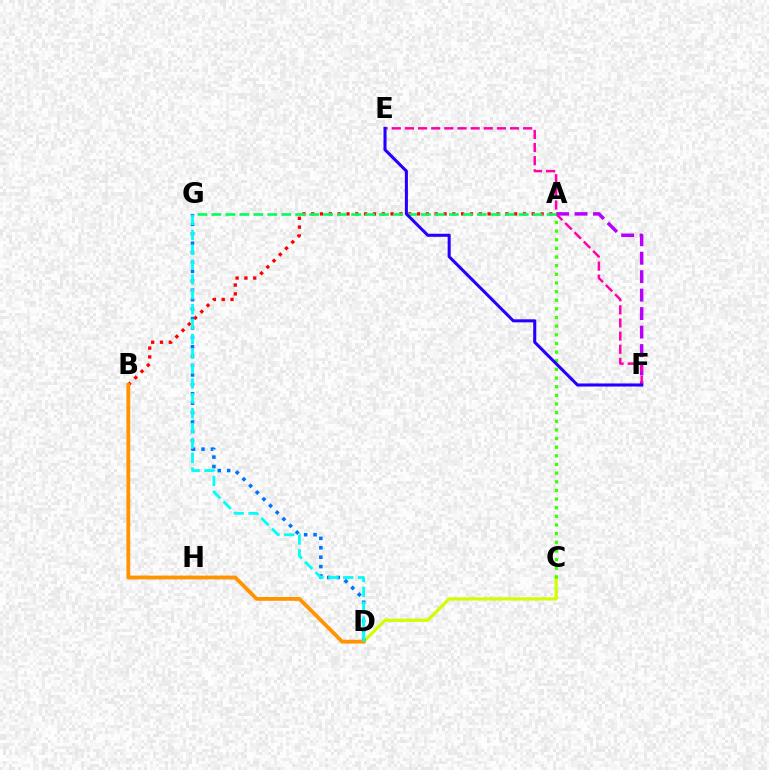{('C', 'D'): [{'color': '#d1ff00', 'line_style': 'solid', 'thickness': 2.31}], ('A', 'B'): [{'color': '#ff0000', 'line_style': 'dotted', 'thickness': 2.4}], ('D', 'G'): [{'color': '#0074ff', 'line_style': 'dotted', 'thickness': 2.56}, {'color': '#00fff6', 'line_style': 'dashed', 'thickness': 2.02}], ('A', 'F'): [{'color': '#b900ff', 'line_style': 'dashed', 'thickness': 2.51}], ('A', 'C'): [{'color': '#3dff00', 'line_style': 'dotted', 'thickness': 2.35}], ('E', 'F'): [{'color': '#ff00ac', 'line_style': 'dashed', 'thickness': 1.78}, {'color': '#2500ff', 'line_style': 'solid', 'thickness': 2.2}], ('B', 'D'): [{'color': '#ff9400', 'line_style': 'solid', 'thickness': 2.75}], ('A', 'G'): [{'color': '#00ff5c', 'line_style': 'dashed', 'thickness': 1.9}]}